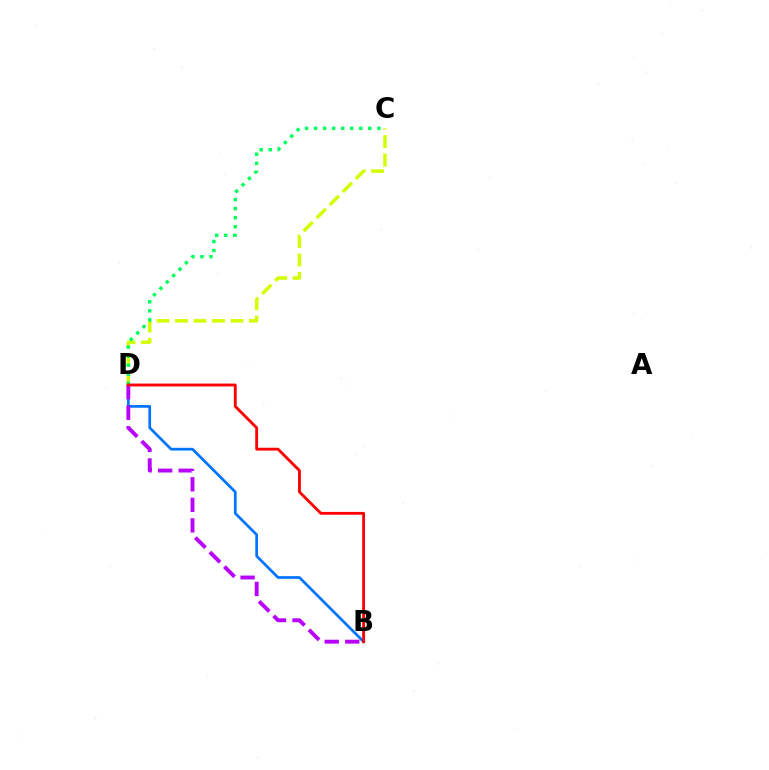{('B', 'D'): [{'color': '#0074ff', 'line_style': 'solid', 'thickness': 1.97}, {'color': '#b900ff', 'line_style': 'dashed', 'thickness': 2.79}, {'color': '#ff0000', 'line_style': 'solid', 'thickness': 2.05}], ('C', 'D'): [{'color': '#d1ff00', 'line_style': 'dashed', 'thickness': 2.51}, {'color': '#00ff5c', 'line_style': 'dotted', 'thickness': 2.46}]}